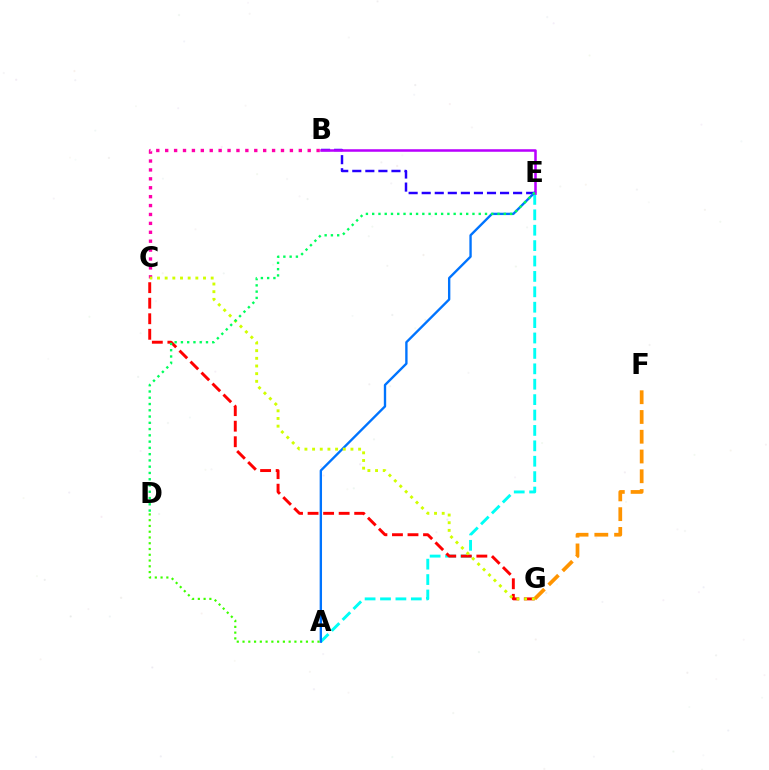{('B', 'E'): [{'color': '#2500ff', 'line_style': 'dashed', 'thickness': 1.77}, {'color': '#b900ff', 'line_style': 'solid', 'thickness': 1.83}], ('A', 'E'): [{'color': '#00fff6', 'line_style': 'dashed', 'thickness': 2.09}, {'color': '#0074ff', 'line_style': 'solid', 'thickness': 1.7}], ('C', 'G'): [{'color': '#ff0000', 'line_style': 'dashed', 'thickness': 2.11}, {'color': '#d1ff00', 'line_style': 'dotted', 'thickness': 2.08}], ('B', 'C'): [{'color': '#ff00ac', 'line_style': 'dotted', 'thickness': 2.42}], ('F', 'G'): [{'color': '#ff9400', 'line_style': 'dashed', 'thickness': 2.68}], ('A', 'D'): [{'color': '#3dff00', 'line_style': 'dotted', 'thickness': 1.57}], ('D', 'E'): [{'color': '#00ff5c', 'line_style': 'dotted', 'thickness': 1.7}]}